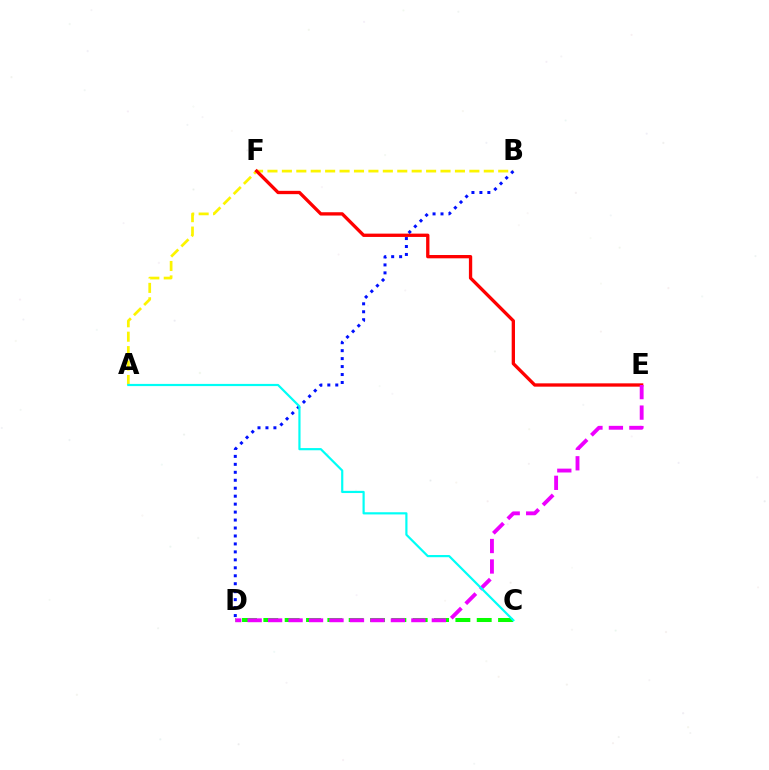{('A', 'B'): [{'color': '#fcf500', 'line_style': 'dashed', 'thickness': 1.96}], ('C', 'D'): [{'color': '#08ff00', 'line_style': 'dashed', 'thickness': 2.9}], ('E', 'F'): [{'color': '#ff0000', 'line_style': 'solid', 'thickness': 2.38}], ('B', 'D'): [{'color': '#0010ff', 'line_style': 'dotted', 'thickness': 2.16}], ('D', 'E'): [{'color': '#ee00ff', 'line_style': 'dashed', 'thickness': 2.78}], ('A', 'C'): [{'color': '#00fff6', 'line_style': 'solid', 'thickness': 1.58}]}